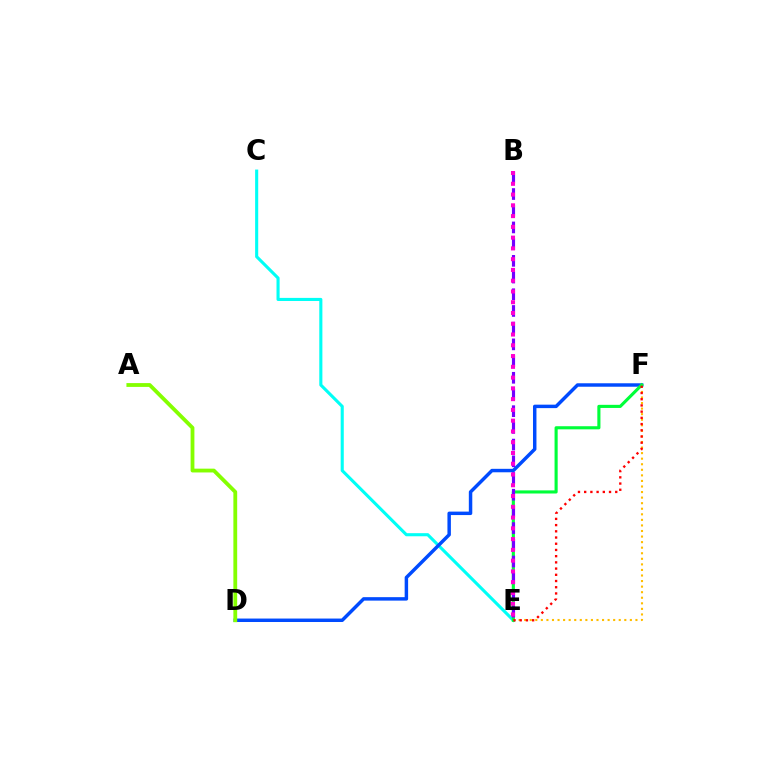{('C', 'E'): [{'color': '#00fff6', 'line_style': 'solid', 'thickness': 2.23}], ('E', 'F'): [{'color': '#ffbd00', 'line_style': 'dotted', 'thickness': 1.51}, {'color': '#00ff39', 'line_style': 'solid', 'thickness': 2.24}, {'color': '#ff0000', 'line_style': 'dotted', 'thickness': 1.69}], ('D', 'F'): [{'color': '#004bff', 'line_style': 'solid', 'thickness': 2.49}], ('A', 'D'): [{'color': '#84ff00', 'line_style': 'solid', 'thickness': 2.74}], ('B', 'E'): [{'color': '#7200ff', 'line_style': 'dashed', 'thickness': 2.27}, {'color': '#ff00cf', 'line_style': 'dotted', 'thickness': 2.93}]}